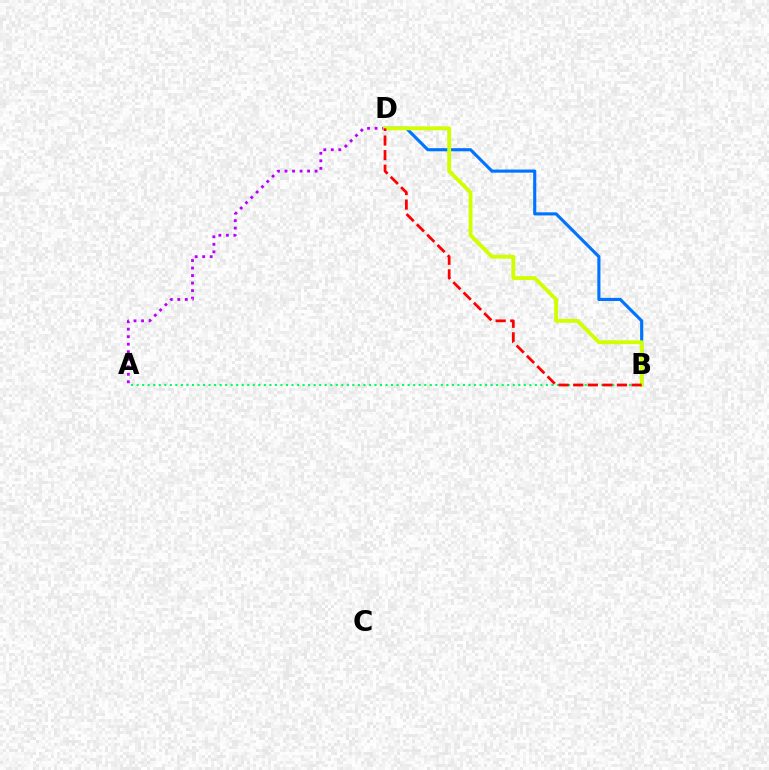{('B', 'D'): [{'color': '#0074ff', 'line_style': 'solid', 'thickness': 2.25}, {'color': '#d1ff00', 'line_style': 'solid', 'thickness': 2.78}, {'color': '#ff0000', 'line_style': 'dashed', 'thickness': 1.98}], ('A', 'D'): [{'color': '#b900ff', 'line_style': 'dotted', 'thickness': 2.04}], ('A', 'B'): [{'color': '#00ff5c', 'line_style': 'dotted', 'thickness': 1.5}]}